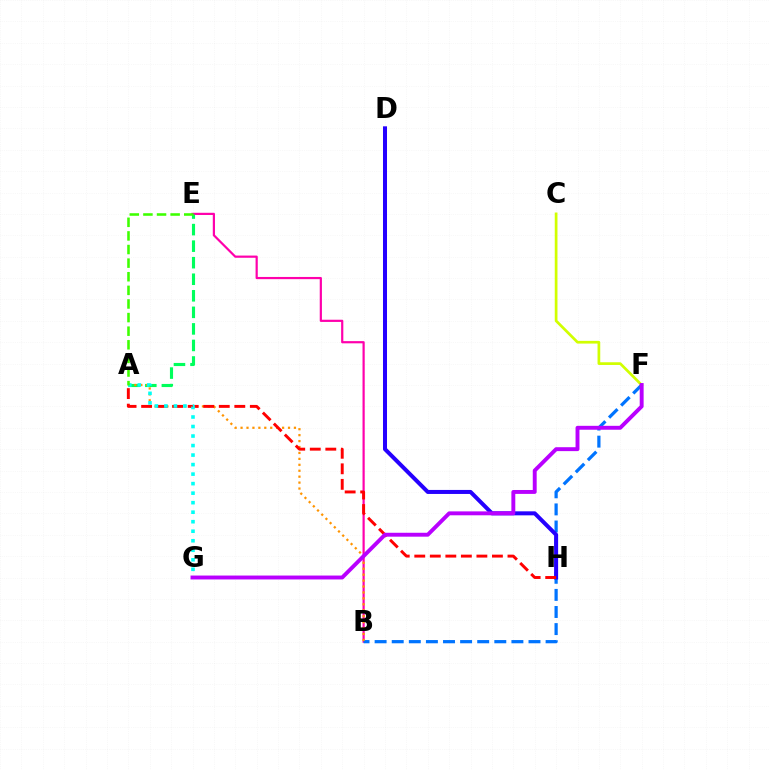{('B', 'E'): [{'color': '#ff00ac', 'line_style': 'solid', 'thickness': 1.58}], ('A', 'E'): [{'color': '#00ff5c', 'line_style': 'dashed', 'thickness': 2.25}, {'color': '#3dff00', 'line_style': 'dashed', 'thickness': 1.85}], ('B', 'F'): [{'color': '#0074ff', 'line_style': 'dashed', 'thickness': 2.32}], ('C', 'F'): [{'color': '#d1ff00', 'line_style': 'solid', 'thickness': 1.95}], ('A', 'B'): [{'color': '#ff9400', 'line_style': 'dotted', 'thickness': 1.61}], ('D', 'H'): [{'color': '#2500ff', 'line_style': 'solid', 'thickness': 2.89}], ('A', 'H'): [{'color': '#ff0000', 'line_style': 'dashed', 'thickness': 2.11}], ('A', 'G'): [{'color': '#00fff6', 'line_style': 'dotted', 'thickness': 2.59}], ('F', 'G'): [{'color': '#b900ff', 'line_style': 'solid', 'thickness': 2.81}]}